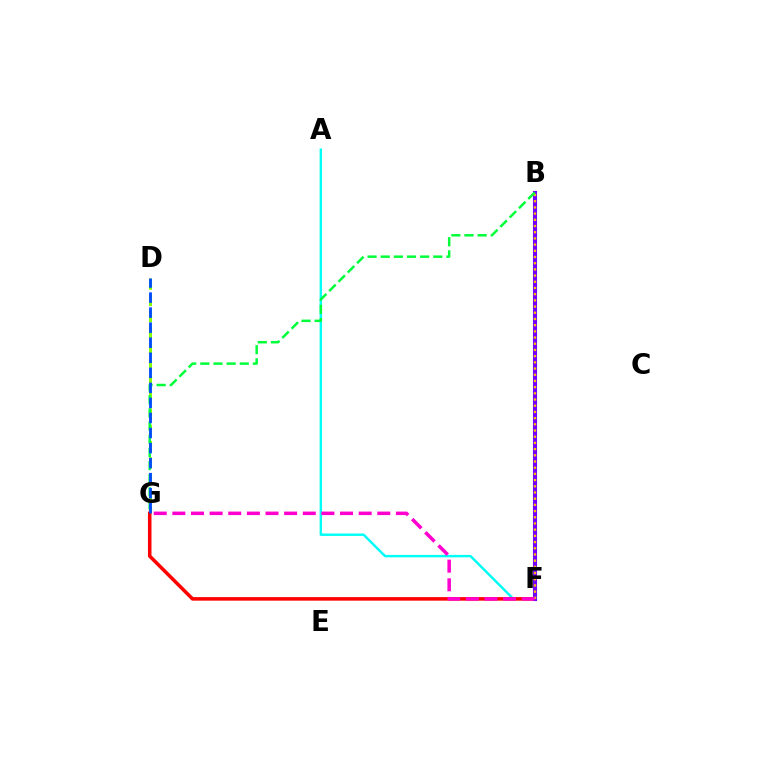{('D', 'G'): [{'color': '#84ff00', 'line_style': 'dashed', 'thickness': 2.21}, {'color': '#004bff', 'line_style': 'dashed', 'thickness': 2.04}], ('A', 'F'): [{'color': '#00fff6', 'line_style': 'solid', 'thickness': 1.75}], ('F', 'G'): [{'color': '#ff0000', 'line_style': 'solid', 'thickness': 2.55}, {'color': '#ff00cf', 'line_style': 'dashed', 'thickness': 2.53}], ('B', 'F'): [{'color': '#7200ff', 'line_style': 'solid', 'thickness': 2.94}, {'color': '#ffbd00', 'line_style': 'dotted', 'thickness': 1.68}], ('B', 'G'): [{'color': '#00ff39', 'line_style': 'dashed', 'thickness': 1.79}]}